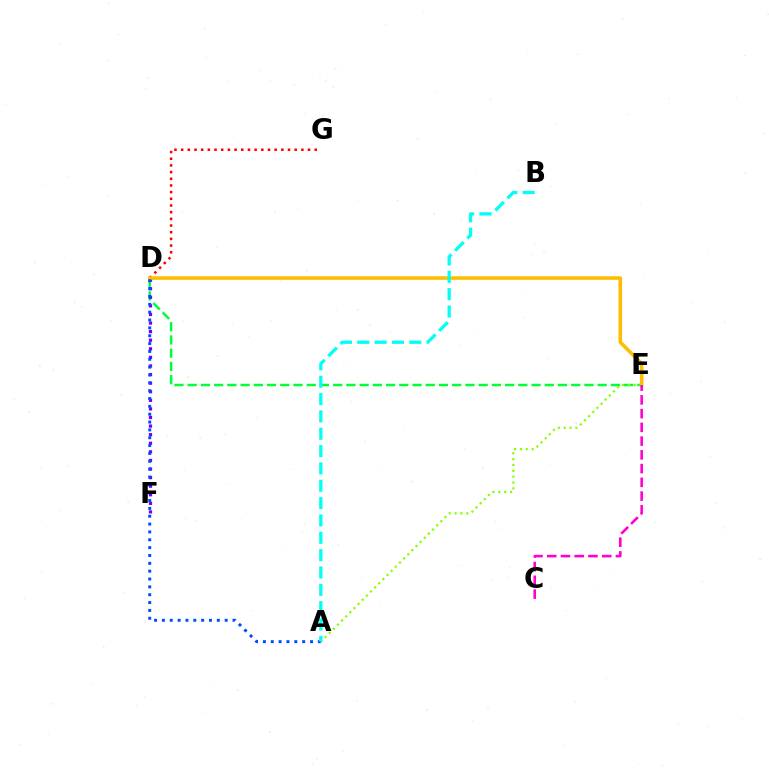{('D', 'E'): [{'color': '#00ff39', 'line_style': 'dashed', 'thickness': 1.8}, {'color': '#ffbd00', 'line_style': 'solid', 'thickness': 2.58}], ('D', 'G'): [{'color': '#ff0000', 'line_style': 'dotted', 'thickness': 1.81}], ('D', 'F'): [{'color': '#7200ff', 'line_style': 'dotted', 'thickness': 2.33}], ('A', 'E'): [{'color': '#84ff00', 'line_style': 'dotted', 'thickness': 1.59}], ('C', 'E'): [{'color': '#ff00cf', 'line_style': 'dashed', 'thickness': 1.87}], ('A', 'D'): [{'color': '#004bff', 'line_style': 'dotted', 'thickness': 2.13}], ('A', 'B'): [{'color': '#00fff6', 'line_style': 'dashed', 'thickness': 2.36}]}